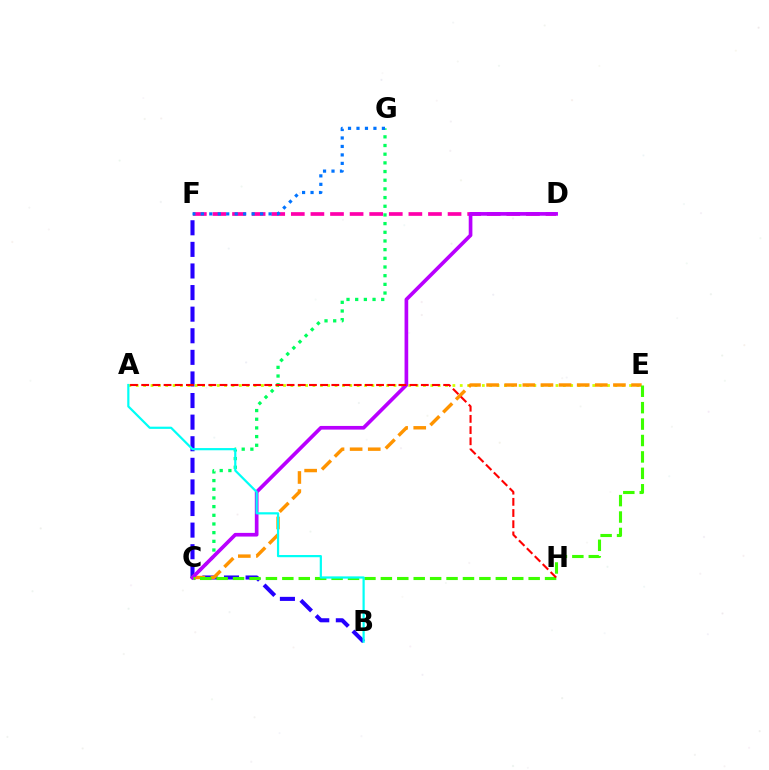{('B', 'F'): [{'color': '#2500ff', 'line_style': 'dashed', 'thickness': 2.93}], ('D', 'F'): [{'color': '#ff00ac', 'line_style': 'dashed', 'thickness': 2.66}], ('A', 'E'): [{'color': '#d1ff00', 'line_style': 'dotted', 'thickness': 2.0}], ('C', 'E'): [{'color': '#ff9400', 'line_style': 'dashed', 'thickness': 2.46}, {'color': '#3dff00', 'line_style': 'dashed', 'thickness': 2.23}], ('C', 'G'): [{'color': '#00ff5c', 'line_style': 'dotted', 'thickness': 2.36}], ('C', 'D'): [{'color': '#b900ff', 'line_style': 'solid', 'thickness': 2.64}], ('F', 'G'): [{'color': '#0074ff', 'line_style': 'dotted', 'thickness': 2.3}], ('A', 'B'): [{'color': '#00fff6', 'line_style': 'solid', 'thickness': 1.59}], ('A', 'H'): [{'color': '#ff0000', 'line_style': 'dashed', 'thickness': 1.52}]}